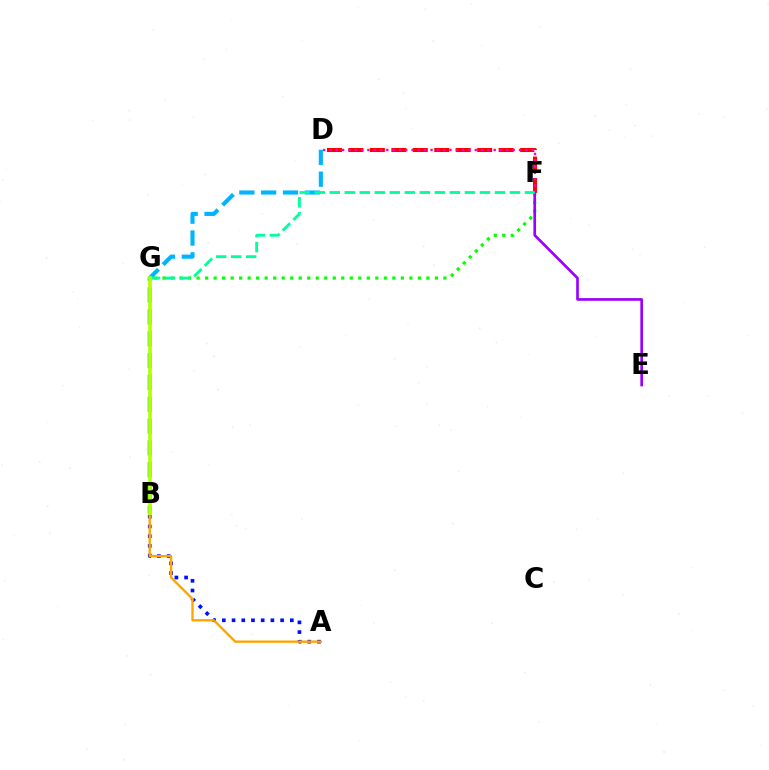{('D', 'F'): [{'color': '#ff0000', 'line_style': 'dashed', 'thickness': 2.92}, {'color': '#ff00bd', 'line_style': 'dotted', 'thickness': 1.72}], ('A', 'B'): [{'color': '#0010ff', 'line_style': 'dotted', 'thickness': 2.64}, {'color': '#ffa500', 'line_style': 'solid', 'thickness': 1.7}], ('F', 'G'): [{'color': '#08ff00', 'line_style': 'dotted', 'thickness': 2.31}, {'color': '#00ff9d', 'line_style': 'dashed', 'thickness': 2.04}], ('B', 'D'): [{'color': '#00b5ff', 'line_style': 'dashed', 'thickness': 2.97}], ('E', 'F'): [{'color': '#9b00ff', 'line_style': 'solid', 'thickness': 1.92}], ('B', 'G'): [{'color': '#b3ff00', 'line_style': 'solid', 'thickness': 2.63}]}